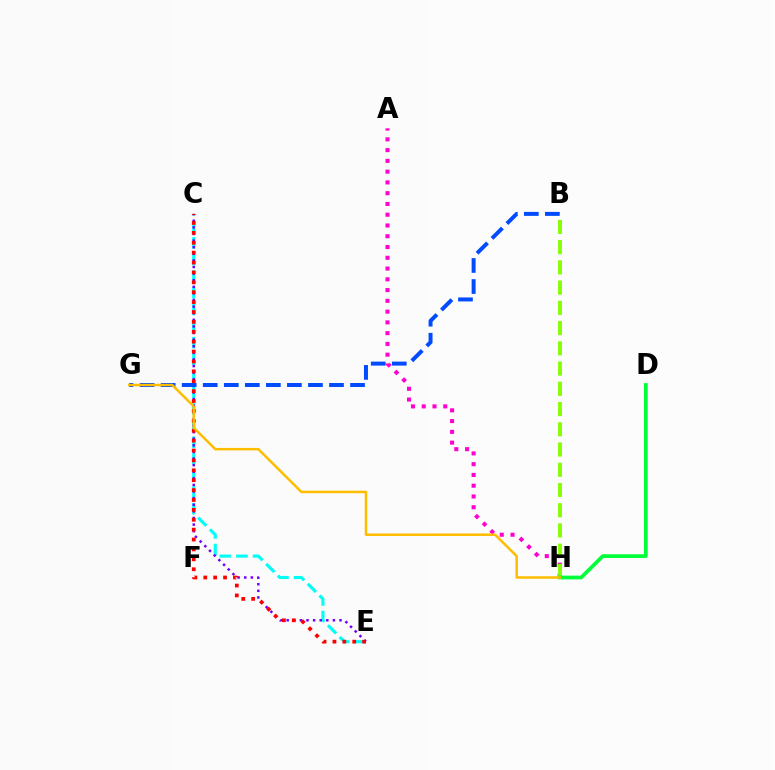{('C', 'E'): [{'color': '#00fff6', 'line_style': 'dashed', 'thickness': 2.26}, {'color': '#7200ff', 'line_style': 'dotted', 'thickness': 1.79}, {'color': '#ff0000', 'line_style': 'dotted', 'thickness': 2.69}], ('A', 'H'): [{'color': '#ff00cf', 'line_style': 'dotted', 'thickness': 2.93}], ('B', 'H'): [{'color': '#84ff00', 'line_style': 'dashed', 'thickness': 2.75}], ('D', 'H'): [{'color': '#00ff39', 'line_style': 'solid', 'thickness': 2.68}], ('B', 'G'): [{'color': '#004bff', 'line_style': 'dashed', 'thickness': 2.86}], ('G', 'H'): [{'color': '#ffbd00', 'line_style': 'solid', 'thickness': 1.8}]}